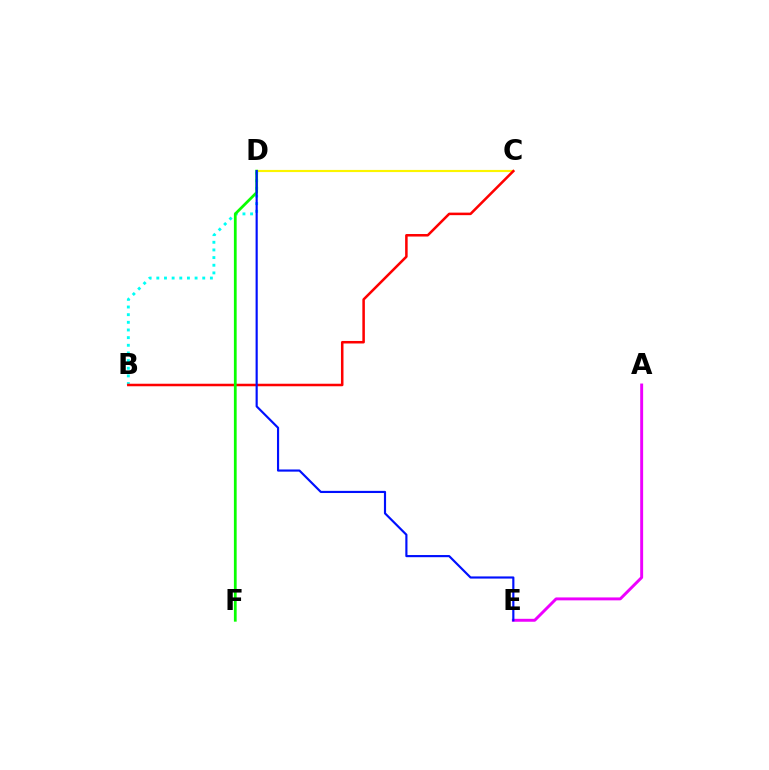{('C', 'D'): [{'color': '#fcf500', 'line_style': 'solid', 'thickness': 1.55}], ('B', 'D'): [{'color': '#00fff6', 'line_style': 'dotted', 'thickness': 2.08}], ('A', 'E'): [{'color': '#ee00ff', 'line_style': 'solid', 'thickness': 2.11}], ('B', 'C'): [{'color': '#ff0000', 'line_style': 'solid', 'thickness': 1.82}], ('D', 'F'): [{'color': '#08ff00', 'line_style': 'solid', 'thickness': 1.98}], ('D', 'E'): [{'color': '#0010ff', 'line_style': 'solid', 'thickness': 1.56}]}